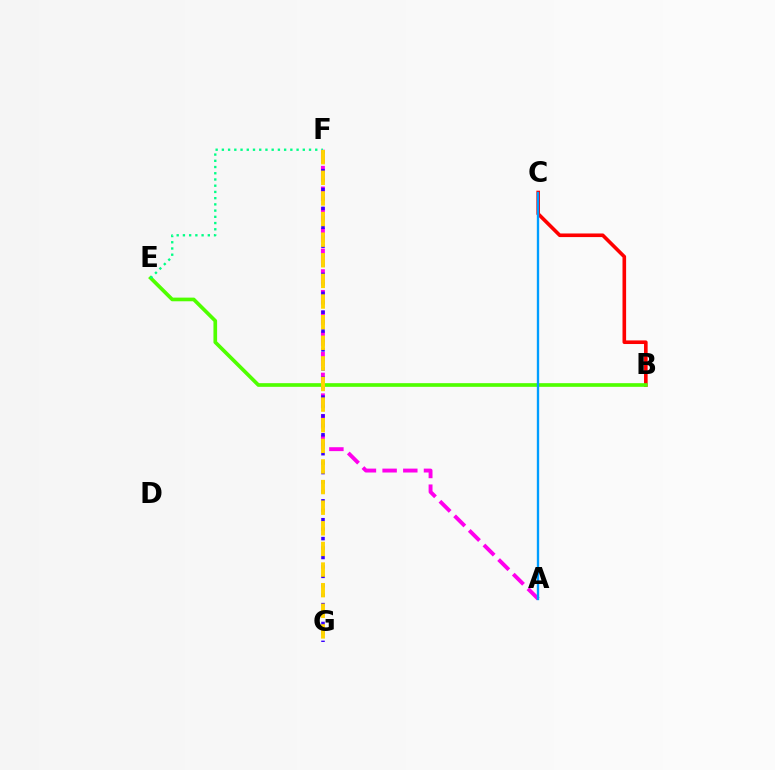{('A', 'F'): [{'color': '#ff00ed', 'line_style': 'dashed', 'thickness': 2.81}], ('B', 'C'): [{'color': '#ff0000', 'line_style': 'solid', 'thickness': 2.6}], ('B', 'E'): [{'color': '#4fff00', 'line_style': 'solid', 'thickness': 2.64}], ('F', 'G'): [{'color': '#3700ff', 'line_style': 'dotted', 'thickness': 2.56}, {'color': '#ffd500', 'line_style': 'dashed', 'thickness': 2.8}], ('E', 'F'): [{'color': '#00ff86', 'line_style': 'dotted', 'thickness': 1.69}], ('A', 'C'): [{'color': '#009eff', 'line_style': 'solid', 'thickness': 1.69}]}